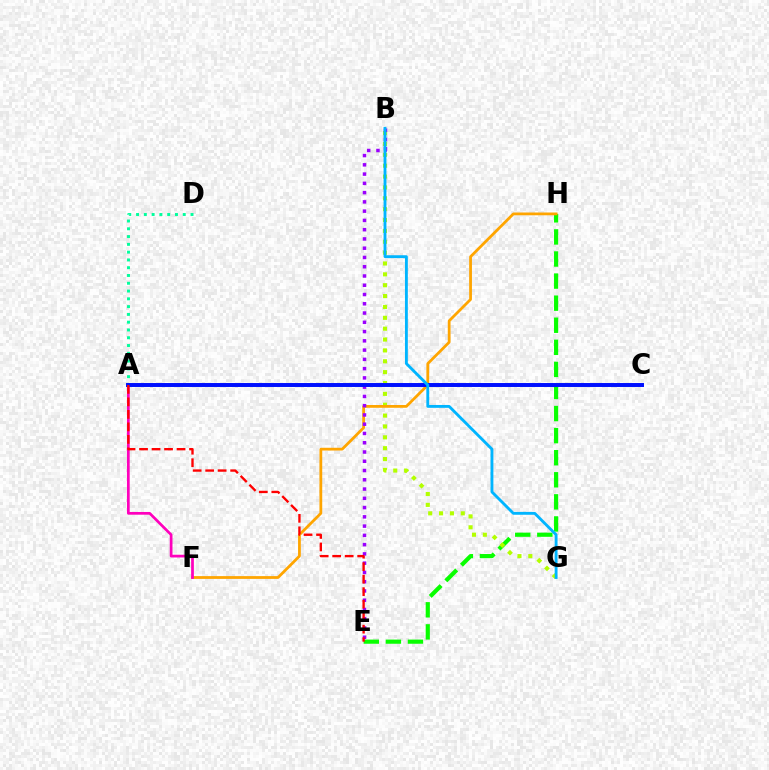{('E', 'H'): [{'color': '#08ff00', 'line_style': 'dashed', 'thickness': 3.0}], ('A', 'D'): [{'color': '#00ff9d', 'line_style': 'dotted', 'thickness': 2.11}], ('B', 'G'): [{'color': '#b3ff00', 'line_style': 'dotted', 'thickness': 2.95}, {'color': '#00b5ff', 'line_style': 'solid', 'thickness': 2.06}], ('F', 'H'): [{'color': '#ffa500', 'line_style': 'solid', 'thickness': 2.0}], ('B', 'E'): [{'color': '#9b00ff', 'line_style': 'dotted', 'thickness': 2.52}], ('A', 'F'): [{'color': '#ff00bd', 'line_style': 'solid', 'thickness': 1.96}], ('A', 'C'): [{'color': '#0010ff', 'line_style': 'solid', 'thickness': 2.84}], ('A', 'E'): [{'color': '#ff0000', 'line_style': 'dashed', 'thickness': 1.7}]}